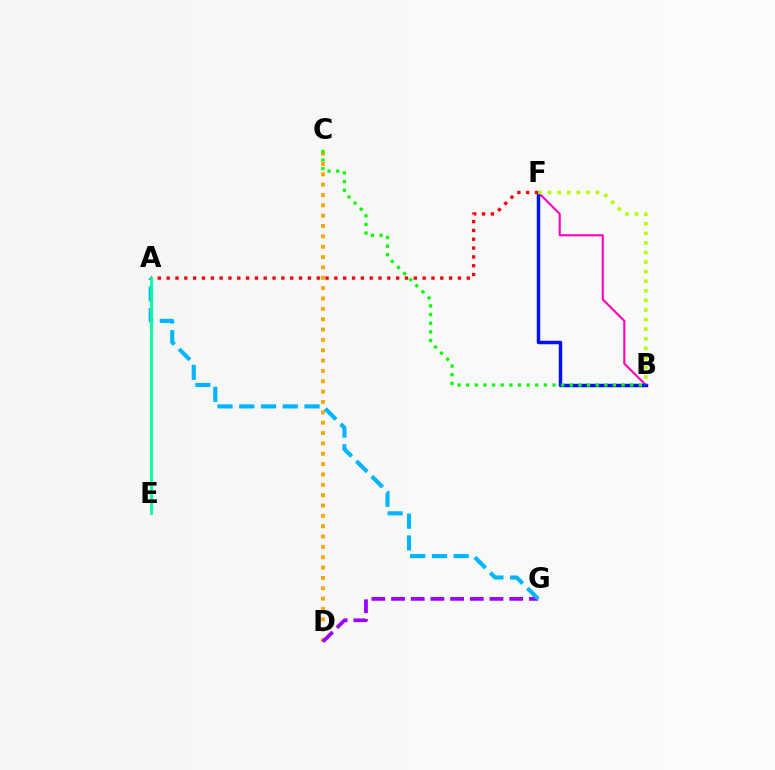{('C', 'D'): [{'color': '#ffa500', 'line_style': 'dotted', 'thickness': 2.81}], ('B', 'F'): [{'color': '#ff00bd', 'line_style': 'solid', 'thickness': 1.51}, {'color': '#0010ff', 'line_style': 'solid', 'thickness': 2.49}, {'color': '#b3ff00', 'line_style': 'dotted', 'thickness': 2.6}], ('D', 'G'): [{'color': '#9b00ff', 'line_style': 'dashed', 'thickness': 2.67}], ('A', 'G'): [{'color': '#00b5ff', 'line_style': 'dashed', 'thickness': 2.96}], ('A', 'F'): [{'color': '#ff0000', 'line_style': 'dotted', 'thickness': 2.4}], ('B', 'C'): [{'color': '#08ff00', 'line_style': 'dotted', 'thickness': 2.35}], ('A', 'E'): [{'color': '#00ff9d', 'line_style': 'solid', 'thickness': 2.04}]}